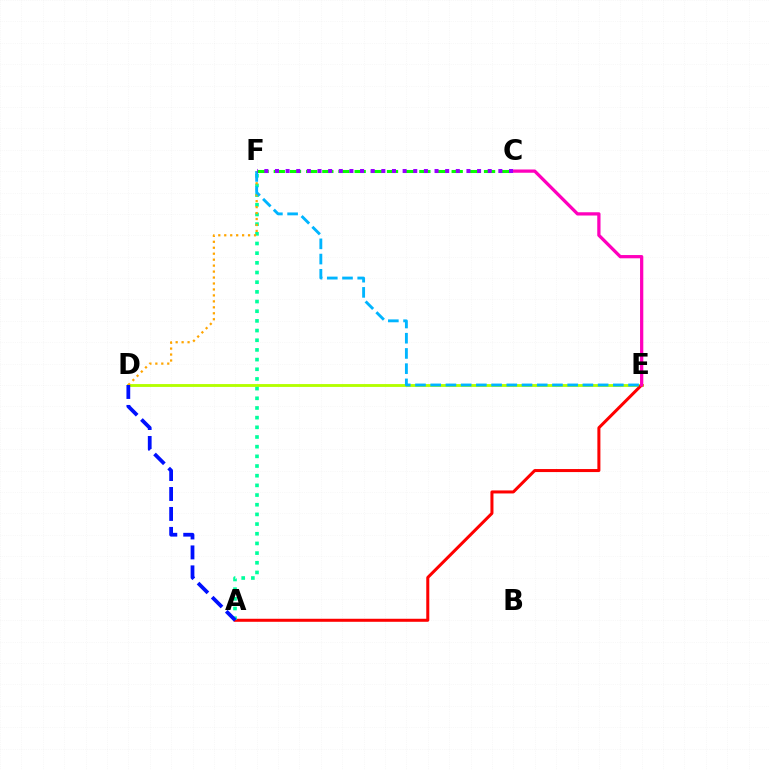{('D', 'E'): [{'color': '#b3ff00', 'line_style': 'solid', 'thickness': 2.06}], ('A', 'E'): [{'color': '#ff0000', 'line_style': 'solid', 'thickness': 2.18}], ('A', 'F'): [{'color': '#00ff9d', 'line_style': 'dotted', 'thickness': 2.63}], ('D', 'F'): [{'color': '#ffa500', 'line_style': 'dotted', 'thickness': 1.62}], ('E', 'F'): [{'color': '#00b5ff', 'line_style': 'dashed', 'thickness': 2.07}], ('A', 'D'): [{'color': '#0010ff', 'line_style': 'dashed', 'thickness': 2.71}], ('C', 'F'): [{'color': '#08ff00', 'line_style': 'dashed', 'thickness': 2.2}, {'color': '#9b00ff', 'line_style': 'dotted', 'thickness': 2.89}], ('C', 'E'): [{'color': '#ff00bd', 'line_style': 'solid', 'thickness': 2.35}]}